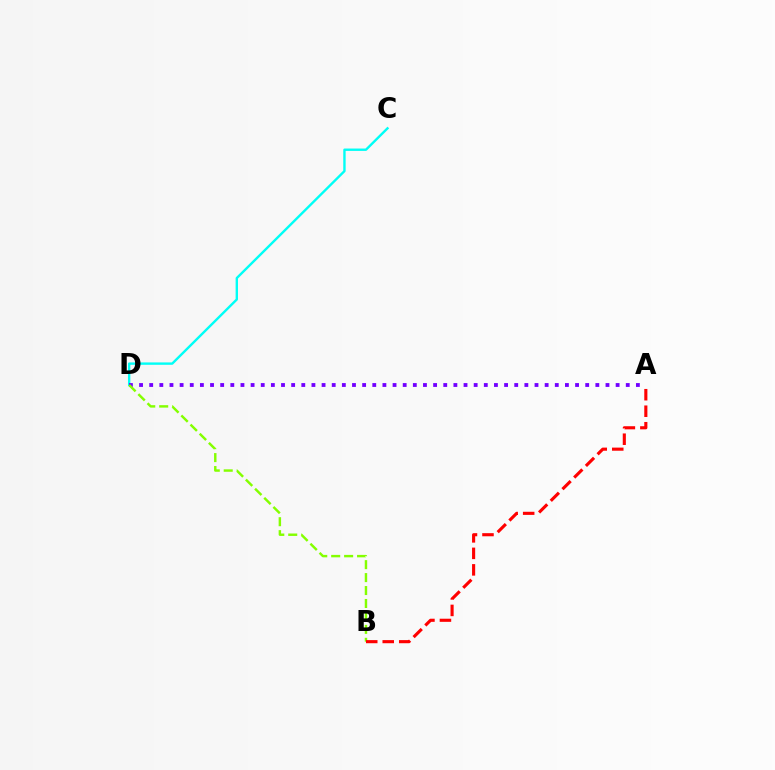{('C', 'D'): [{'color': '#00fff6', 'line_style': 'solid', 'thickness': 1.72}], ('A', 'D'): [{'color': '#7200ff', 'line_style': 'dotted', 'thickness': 2.75}], ('B', 'D'): [{'color': '#84ff00', 'line_style': 'dashed', 'thickness': 1.76}], ('A', 'B'): [{'color': '#ff0000', 'line_style': 'dashed', 'thickness': 2.24}]}